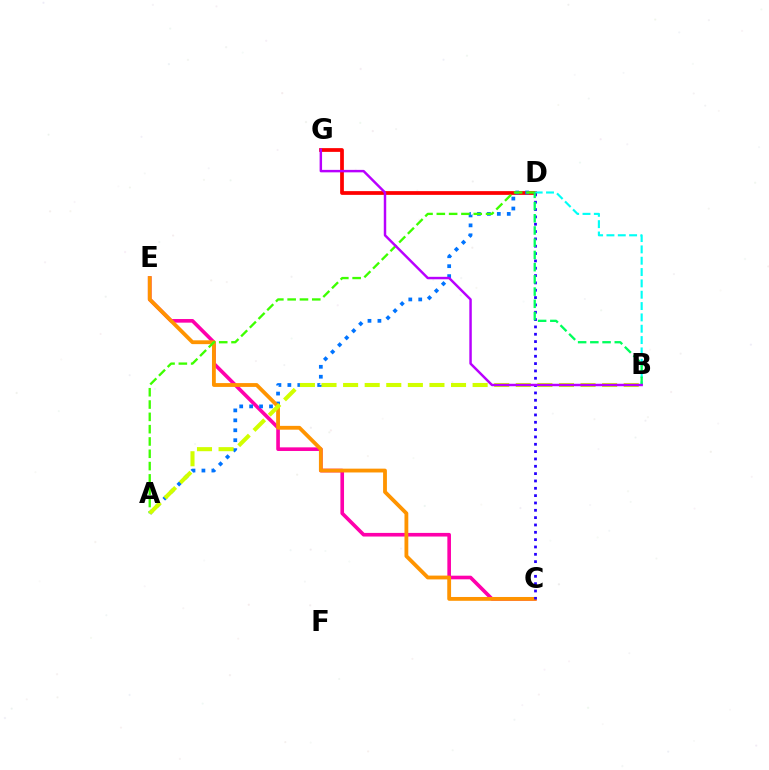{('C', 'E'): [{'color': '#ff00ac', 'line_style': 'solid', 'thickness': 2.61}, {'color': '#ff9400', 'line_style': 'solid', 'thickness': 2.75}], ('D', 'G'): [{'color': '#ff0000', 'line_style': 'solid', 'thickness': 2.69}], ('A', 'D'): [{'color': '#0074ff', 'line_style': 'dotted', 'thickness': 2.7}, {'color': '#3dff00', 'line_style': 'dashed', 'thickness': 1.67}], ('B', 'D'): [{'color': '#00fff6', 'line_style': 'dashed', 'thickness': 1.54}, {'color': '#00ff5c', 'line_style': 'dashed', 'thickness': 1.66}], ('A', 'B'): [{'color': '#d1ff00', 'line_style': 'dashed', 'thickness': 2.93}], ('C', 'D'): [{'color': '#2500ff', 'line_style': 'dotted', 'thickness': 1.99}], ('B', 'G'): [{'color': '#b900ff', 'line_style': 'solid', 'thickness': 1.77}]}